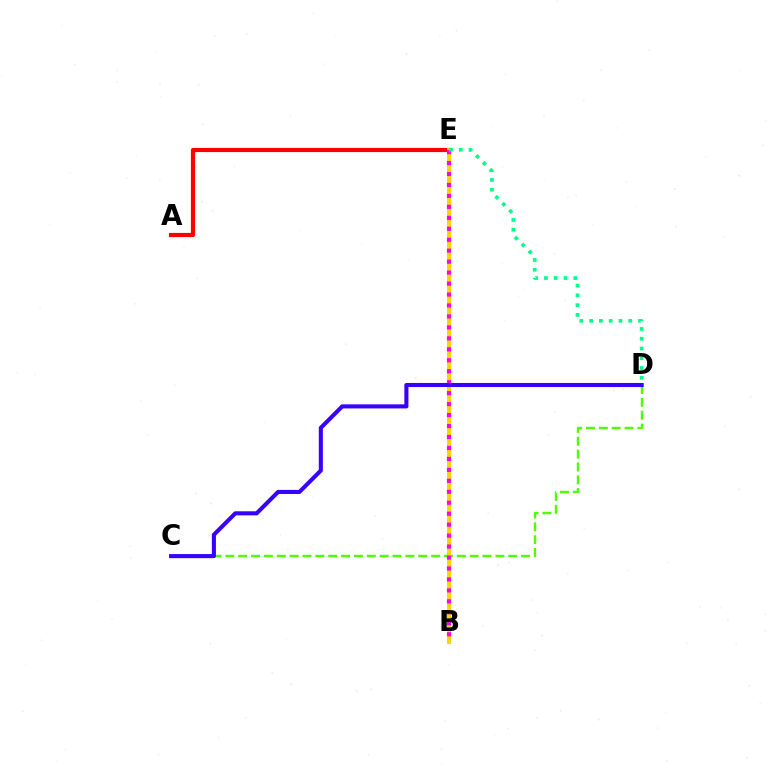{('B', 'E'): [{'color': '#009eff', 'line_style': 'solid', 'thickness': 2.14}, {'color': '#ffd500', 'line_style': 'solid', 'thickness': 2.85}, {'color': '#ff00ed', 'line_style': 'dotted', 'thickness': 2.98}], ('C', 'D'): [{'color': '#4fff00', 'line_style': 'dashed', 'thickness': 1.75}, {'color': '#3700ff', 'line_style': 'solid', 'thickness': 2.94}], ('A', 'E'): [{'color': '#ff0000', 'line_style': 'solid', 'thickness': 3.0}], ('D', 'E'): [{'color': '#00ff86', 'line_style': 'dotted', 'thickness': 2.66}]}